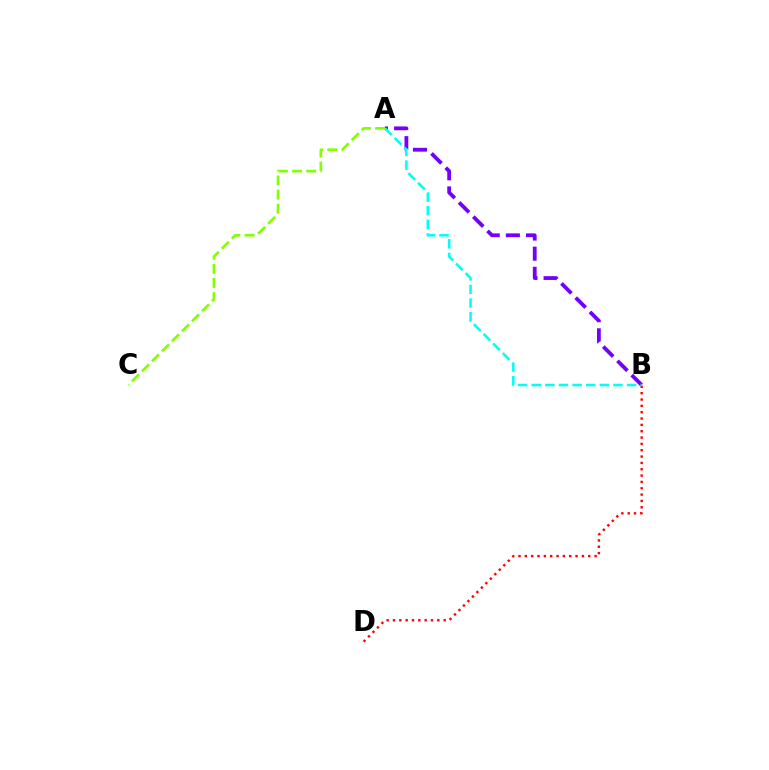{('A', 'B'): [{'color': '#7200ff', 'line_style': 'dashed', 'thickness': 2.73}, {'color': '#00fff6', 'line_style': 'dashed', 'thickness': 1.85}], ('B', 'D'): [{'color': '#ff0000', 'line_style': 'dotted', 'thickness': 1.72}], ('A', 'C'): [{'color': '#84ff00', 'line_style': 'dashed', 'thickness': 1.92}]}